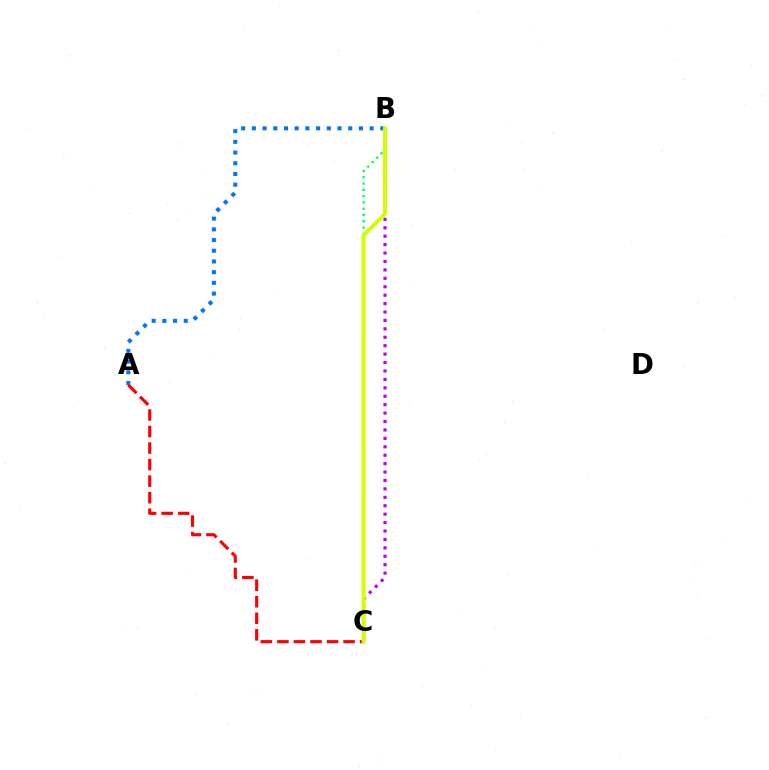{('A', 'B'): [{'color': '#0074ff', 'line_style': 'dotted', 'thickness': 2.91}], ('B', 'C'): [{'color': '#b900ff', 'line_style': 'dotted', 'thickness': 2.29}, {'color': '#00ff5c', 'line_style': 'dotted', 'thickness': 1.71}, {'color': '#d1ff00', 'line_style': 'solid', 'thickness': 2.84}], ('A', 'C'): [{'color': '#ff0000', 'line_style': 'dashed', 'thickness': 2.25}]}